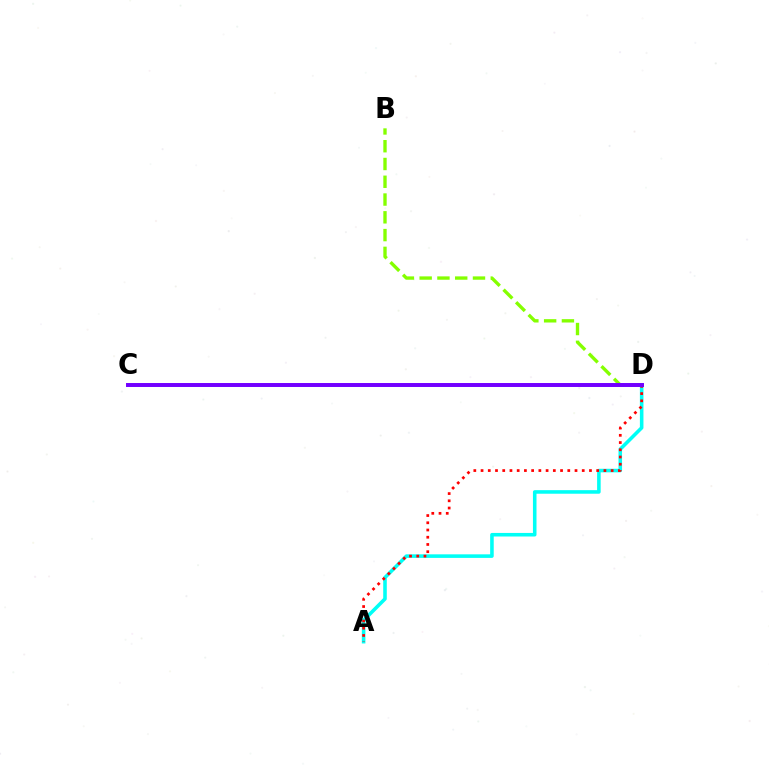{('B', 'D'): [{'color': '#84ff00', 'line_style': 'dashed', 'thickness': 2.41}], ('A', 'D'): [{'color': '#00fff6', 'line_style': 'solid', 'thickness': 2.57}, {'color': '#ff0000', 'line_style': 'dotted', 'thickness': 1.96}], ('C', 'D'): [{'color': '#7200ff', 'line_style': 'solid', 'thickness': 2.85}]}